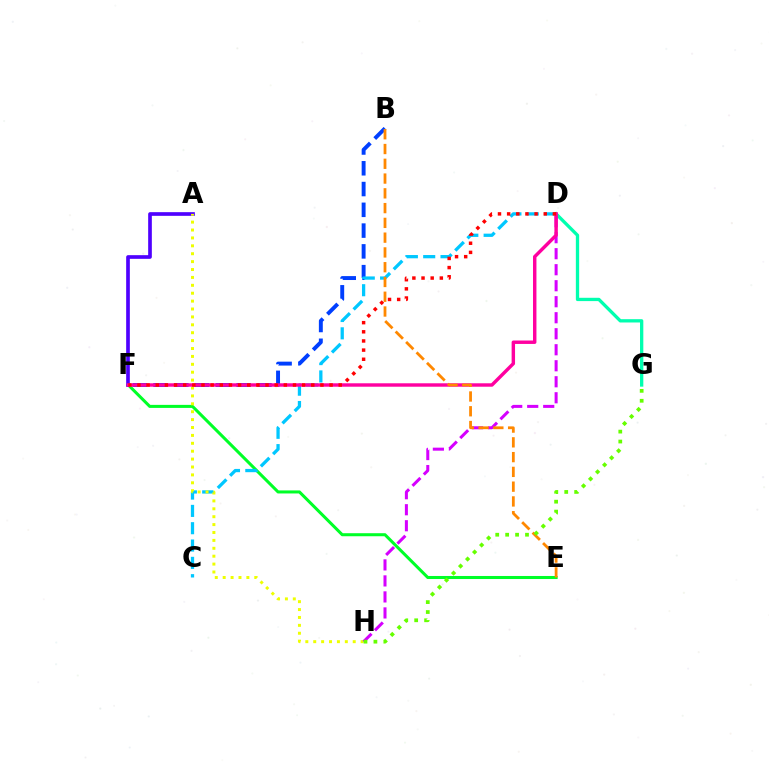{('D', 'G'): [{'color': '#00ffaf', 'line_style': 'solid', 'thickness': 2.38}], ('E', 'F'): [{'color': '#00ff27', 'line_style': 'solid', 'thickness': 2.19}], ('B', 'F'): [{'color': '#003fff', 'line_style': 'dashed', 'thickness': 2.82}], ('A', 'F'): [{'color': '#4f00ff', 'line_style': 'solid', 'thickness': 2.65}], ('C', 'D'): [{'color': '#00c7ff', 'line_style': 'dashed', 'thickness': 2.35}], ('A', 'H'): [{'color': '#eeff00', 'line_style': 'dotted', 'thickness': 2.15}], ('D', 'H'): [{'color': '#d600ff', 'line_style': 'dashed', 'thickness': 2.17}], ('D', 'F'): [{'color': '#ff00a0', 'line_style': 'solid', 'thickness': 2.47}, {'color': '#ff0000', 'line_style': 'dotted', 'thickness': 2.49}], ('B', 'E'): [{'color': '#ff8800', 'line_style': 'dashed', 'thickness': 2.01}], ('G', 'H'): [{'color': '#66ff00', 'line_style': 'dotted', 'thickness': 2.7}]}